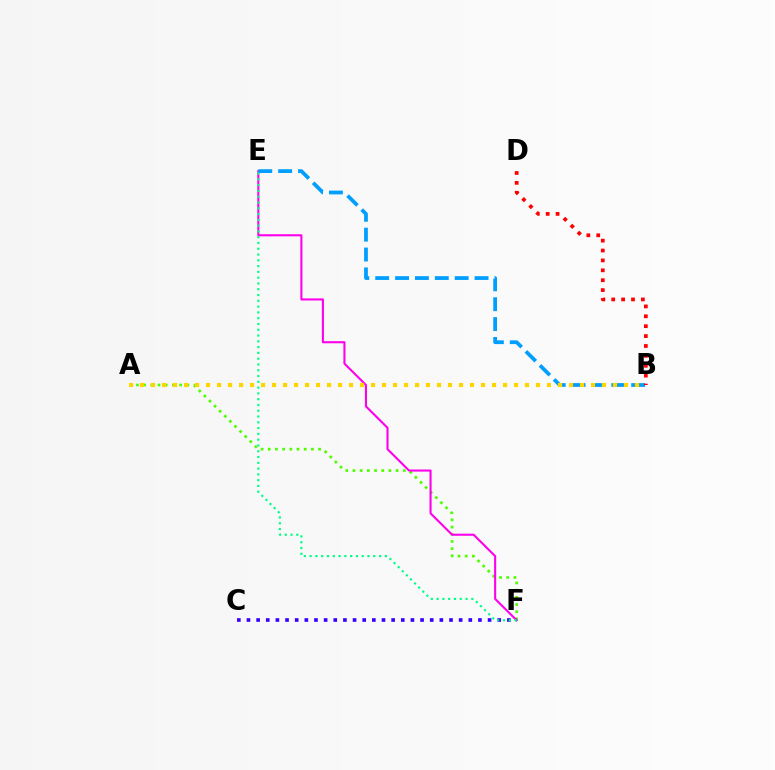{('A', 'F'): [{'color': '#4fff00', 'line_style': 'dotted', 'thickness': 1.95}], ('E', 'F'): [{'color': '#ff00ed', 'line_style': 'solid', 'thickness': 1.51}, {'color': '#00ff86', 'line_style': 'dotted', 'thickness': 1.57}], ('B', 'E'): [{'color': '#009eff', 'line_style': 'dashed', 'thickness': 2.7}], ('B', 'D'): [{'color': '#ff0000', 'line_style': 'dotted', 'thickness': 2.69}], ('C', 'F'): [{'color': '#3700ff', 'line_style': 'dotted', 'thickness': 2.62}], ('A', 'B'): [{'color': '#ffd500', 'line_style': 'dotted', 'thickness': 2.99}]}